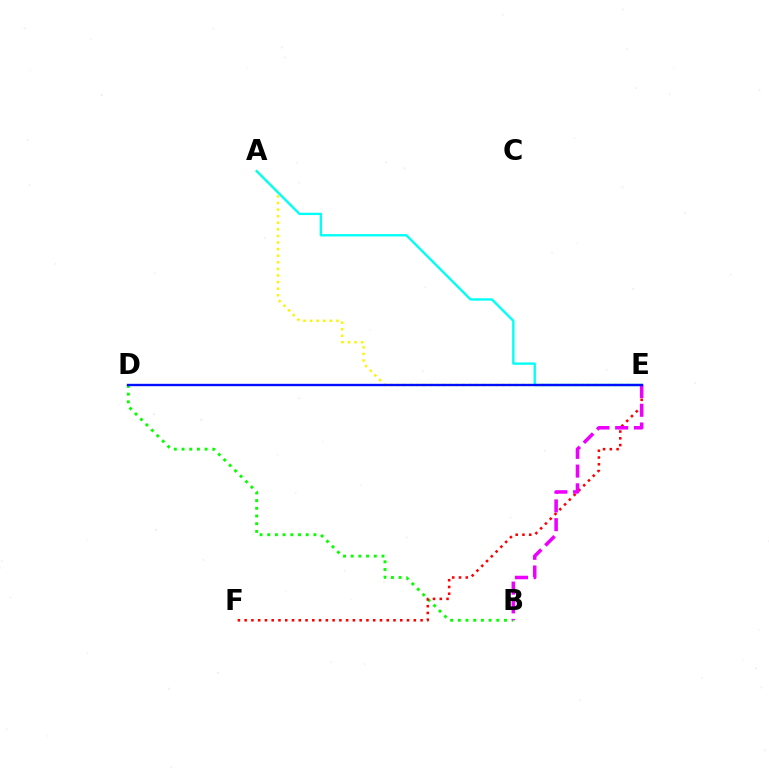{('B', 'D'): [{'color': '#08ff00', 'line_style': 'dotted', 'thickness': 2.09}], ('A', 'E'): [{'color': '#fcf500', 'line_style': 'dotted', 'thickness': 1.79}, {'color': '#00fff6', 'line_style': 'solid', 'thickness': 1.69}], ('E', 'F'): [{'color': '#ff0000', 'line_style': 'dotted', 'thickness': 1.84}], ('B', 'E'): [{'color': '#ee00ff', 'line_style': 'dashed', 'thickness': 2.55}], ('D', 'E'): [{'color': '#0010ff', 'line_style': 'solid', 'thickness': 1.7}]}